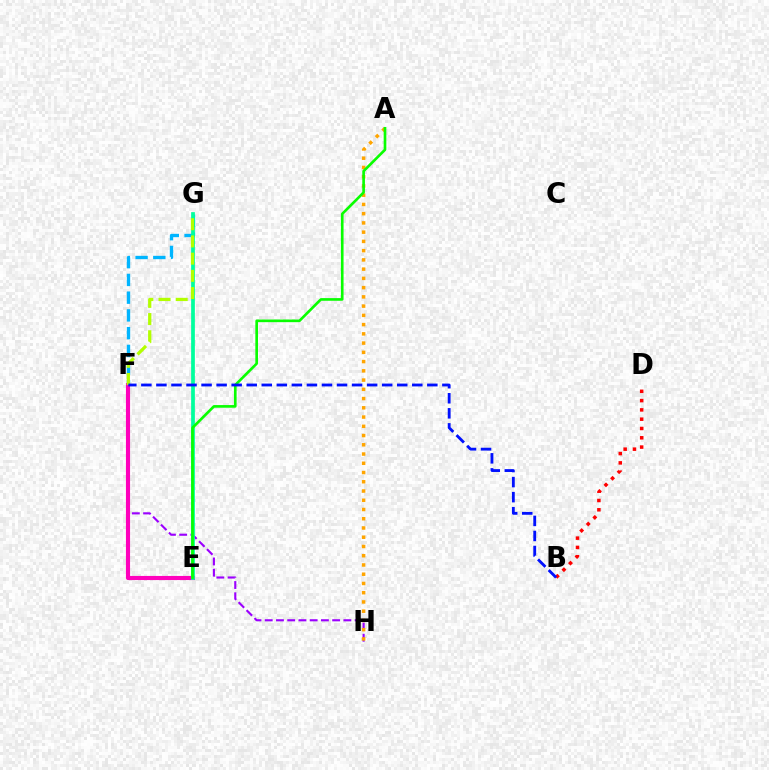{('F', 'H'): [{'color': '#9b00ff', 'line_style': 'dashed', 'thickness': 1.53}], ('F', 'G'): [{'color': '#00b5ff', 'line_style': 'dashed', 'thickness': 2.41}, {'color': '#b3ff00', 'line_style': 'dashed', 'thickness': 2.34}], ('E', 'F'): [{'color': '#ff00bd', 'line_style': 'solid', 'thickness': 2.97}], ('A', 'H'): [{'color': '#ffa500', 'line_style': 'dotted', 'thickness': 2.51}], ('E', 'G'): [{'color': '#00ff9d', 'line_style': 'solid', 'thickness': 2.68}], ('B', 'D'): [{'color': '#ff0000', 'line_style': 'dotted', 'thickness': 2.53}], ('A', 'E'): [{'color': '#08ff00', 'line_style': 'solid', 'thickness': 1.91}], ('B', 'F'): [{'color': '#0010ff', 'line_style': 'dashed', 'thickness': 2.04}]}